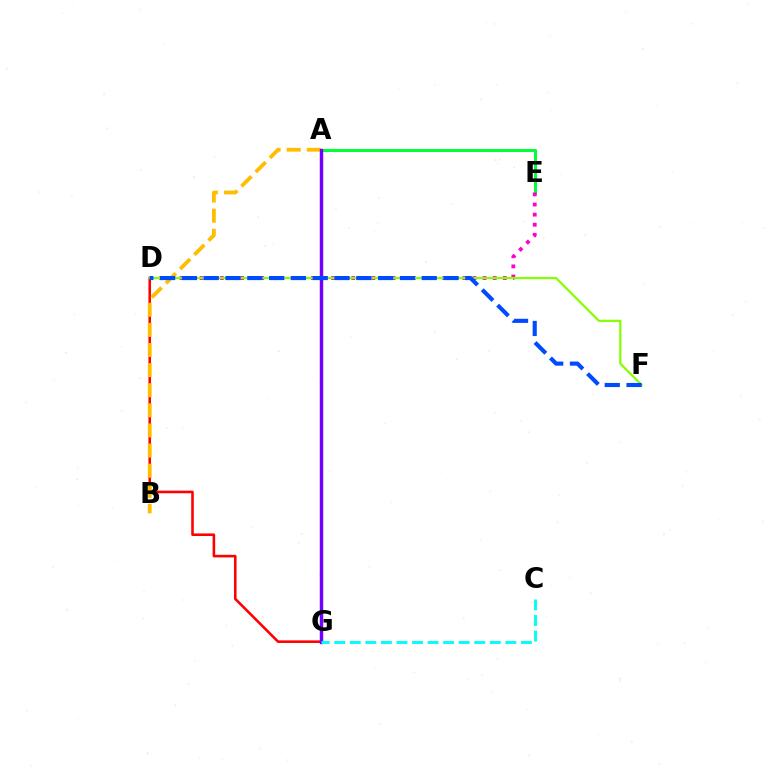{('A', 'E'): [{'color': '#00ff39', 'line_style': 'solid', 'thickness': 2.19}], ('D', 'G'): [{'color': '#ff0000', 'line_style': 'solid', 'thickness': 1.86}], ('A', 'B'): [{'color': '#ffbd00', 'line_style': 'dashed', 'thickness': 2.73}], ('D', 'E'): [{'color': '#ff00cf', 'line_style': 'dotted', 'thickness': 2.75}], ('A', 'G'): [{'color': '#7200ff', 'line_style': 'solid', 'thickness': 2.47}], ('D', 'F'): [{'color': '#84ff00', 'line_style': 'solid', 'thickness': 1.58}, {'color': '#004bff', 'line_style': 'dashed', 'thickness': 2.96}], ('C', 'G'): [{'color': '#00fff6', 'line_style': 'dashed', 'thickness': 2.11}]}